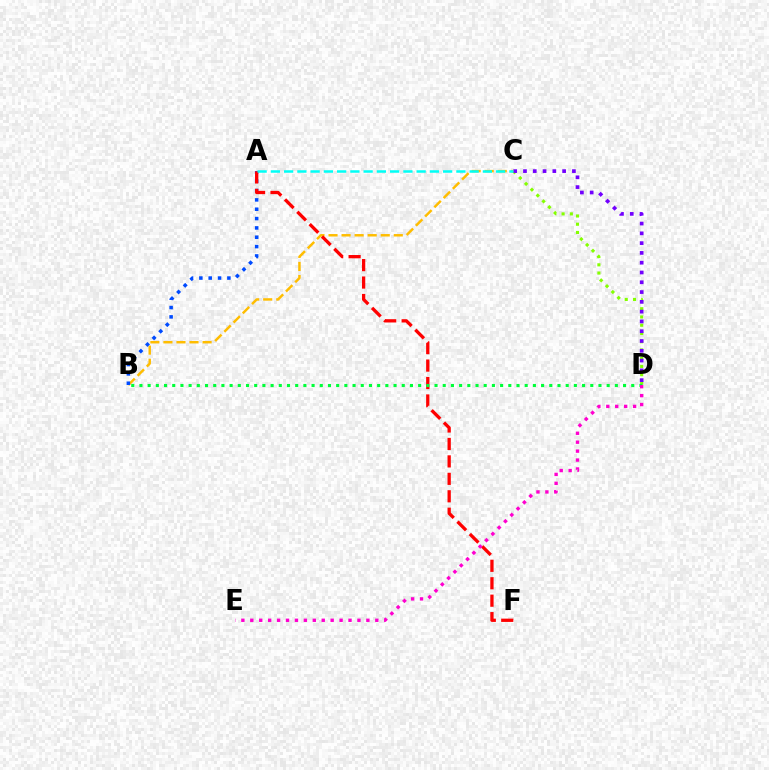{('B', 'C'): [{'color': '#ffbd00', 'line_style': 'dashed', 'thickness': 1.77}], ('C', 'D'): [{'color': '#84ff00', 'line_style': 'dotted', 'thickness': 2.24}, {'color': '#7200ff', 'line_style': 'dotted', 'thickness': 2.66}], ('A', 'B'): [{'color': '#004bff', 'line_style': 'dotted', 'thickness': 2.54}], ('A', 'F'): [{'color': '#ff0000', 'line_style': 'dashed', 'thickness': 2.37}], ('B', 'D'): [{'color': '#00ff39', 'line_style': 'dotted', 'thickness': 2.23}], ('A', 'C'): [{'color': '#00fff6', 'line_style': 'dashed', 'thickness': 1.8}], ('D', 'E'): [{'color': '#ff00cf', 'line_style': 'dotted', 'thickness': 2.43}]}